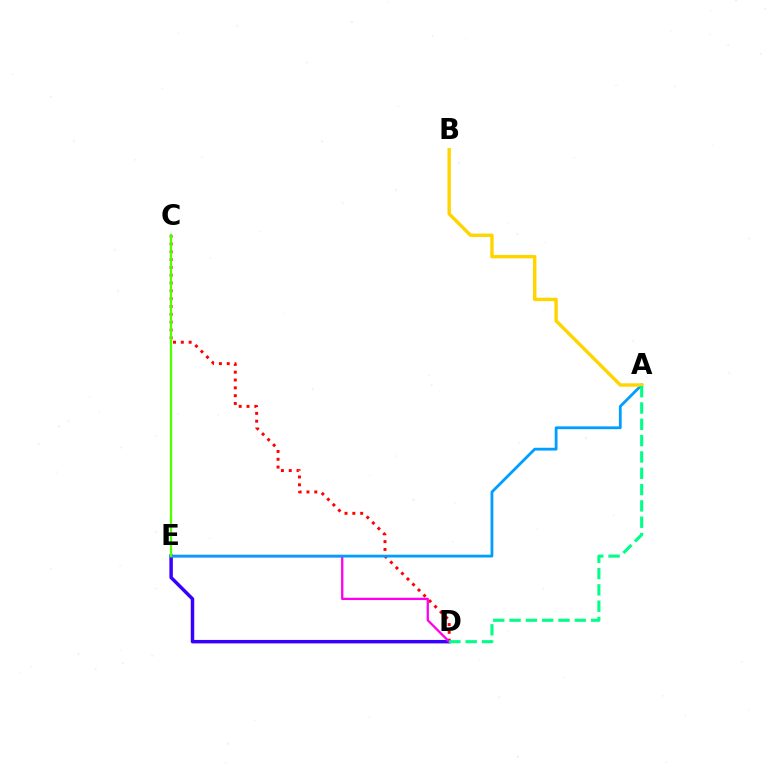{('D', 'E'): [{'color': '#3700ff', 'line_style': 'solid', 'thickness': 2.49}, {'color': '#ff00ed', 'line_style': 'solid', 'thickness': 1.65}], ('C', 'D'): [{'color': '#ff0000', 'line_style': 'dotted', 'thickness': 2.13}], ('A', 'E'): [{'color': '#009eff', 'line_style': 'solid', 'thickness': 2.01}], ('A', 'B'): [{'color': '#ffd500', 'line_style': 'solid', 'thickness': 2.45}], ('C', 'E'): [{'color': '#4fff00', 'line_style': 'solid', 'thickness': 1.63}], ('A', 'D'): [{'color': '#00ff86', 'line_style': 'dashed', 'thickness': 2.22}]}